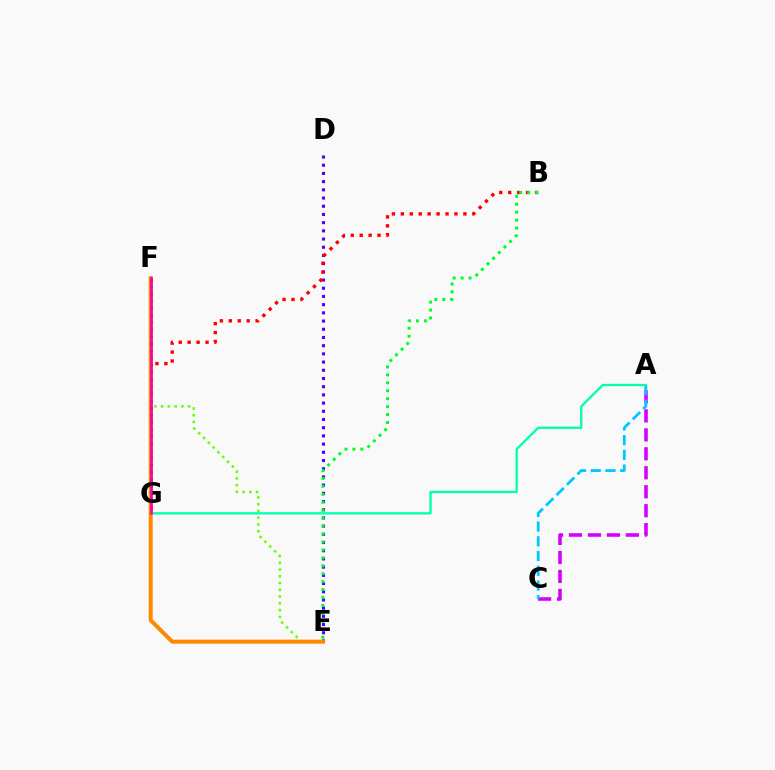{('E', 'F'): [{'color': '#66ff00', 'line_style': 'dotted', 'thickness': 1.84}, {'color': '#ff8800', 'line_style': 'solid', 'thickness': 2.89}], ('A', 'C'): [{'color': '#d600ff', 'line_style': 'dashed', 'thickness': 2.58}, {'color': '#00c7ff', 'line_style': 'dashed', 'thickness': 2.0}], ('D', 'E'): [{'color': '#4f00ff', 'line_style': 'dotted', 'thickness': 2.23}], ('F', 'G'): [{'color': '#eeff00', 'line_style': 'solid', 'thickness': 2.09}, {'color': '#003fff', 'line_style': 'dotted', 'thickness': 1.94}, {'color': '#ff00a0', 'line_style': 'solid', 'thickness': 1.83}], ('A', 'G'): [{'color': '#00ffaf', 'line_style': 'solid', 'thickness': 1.65}], ('B', 'G'): [{'color': '#ff0000', 'line_style': 'dotted', 'thickness': 2.43}], ('B', 'E'): [{'color': '#00ff27', 'line_style': 'dotted', 'thickness': 2.16}]}